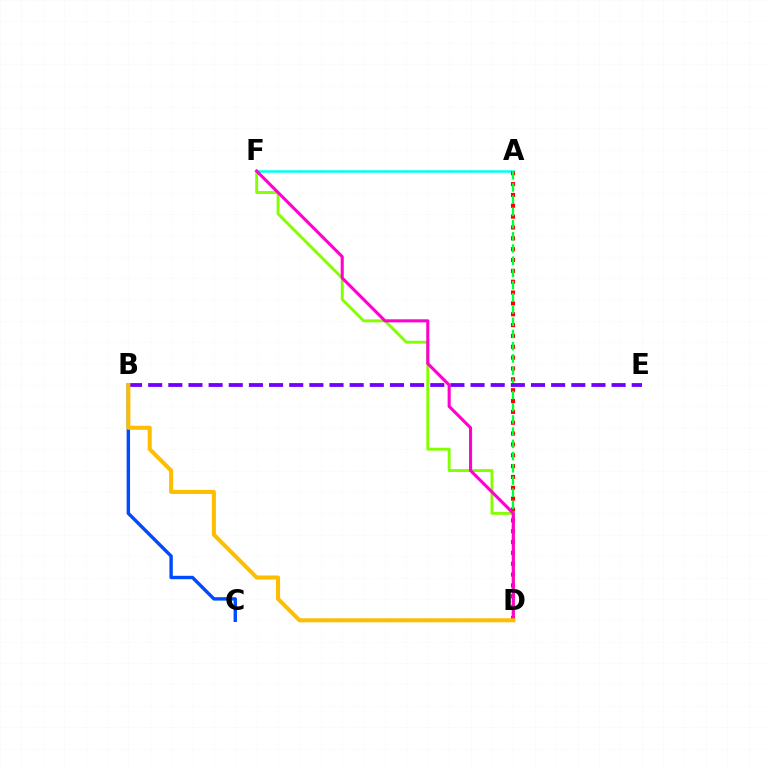{('D', 'F'): [{'color': '#84ff00', 'line_style': 'solid', 'thickness': 2.09}, {'color': '#ff00cf', 'line_style': 'solid', 'thickness': 2.22}], ('A', 'F'): [{'color': '#00fff6', 'line_style': 'solid', 'thickness': 1.82}], ('B', 'C'): [{'color': '#004bff', 'line_style': 'solid', 'thickness': 2.45}], ('A', 'D'): [{'color': '#ff0000', 'line_style': 'dotted', 'thickness': 2.95}, {'color': '#00ff39', 'line_style': 'dashed', 'thickness': 1.66}], ('B', 'E'): [{'color': '#7200ff', 'line_style': 'dashed', 'thickness': 2.74}], ('B', 'D'): [{'color': '#ffbd00', 'line_style': 'solid', 'thickness': 2.91}]}